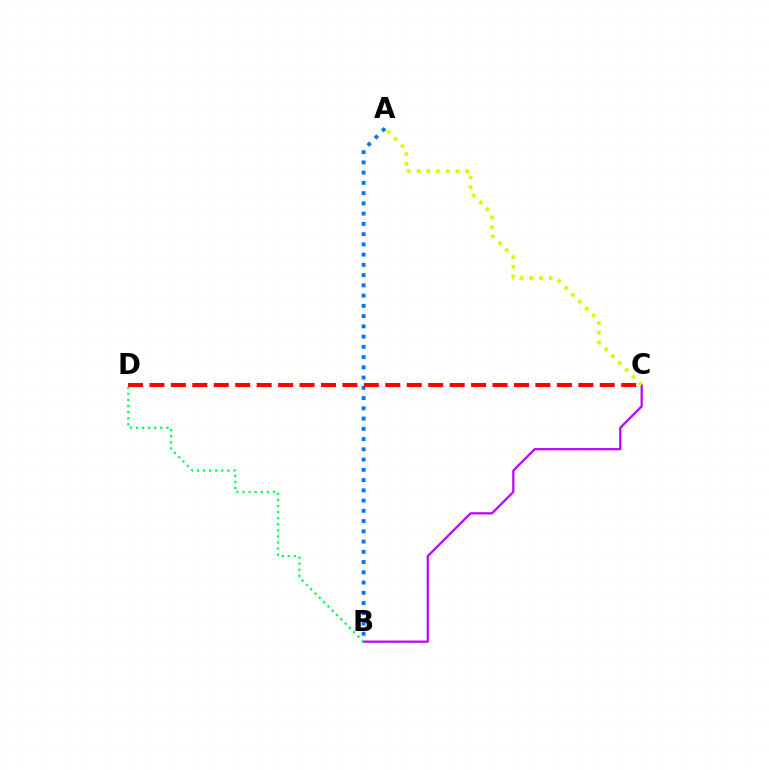{('A', 'B'): [{'color': '#0074ff', 'line_style': 'dotted', 'thickness': 2.78}], ('B', 'C'): [{'color': '#b900ff', 'line_style': 'solid', 'thickness': 1.59}], ('C', 'D'): [{'color': '#ff0000', 'line_style': 'dashed', 'thickness': 2.91}], ('A', 'C'): [{'color': '#d1ff00', 'line_style': 'dotted', 'thickness': 2.64}], ('B', 'D'): [{'color': '#00ff5c', 'line_style': 'dotted', 'thickness': 1.65}]}